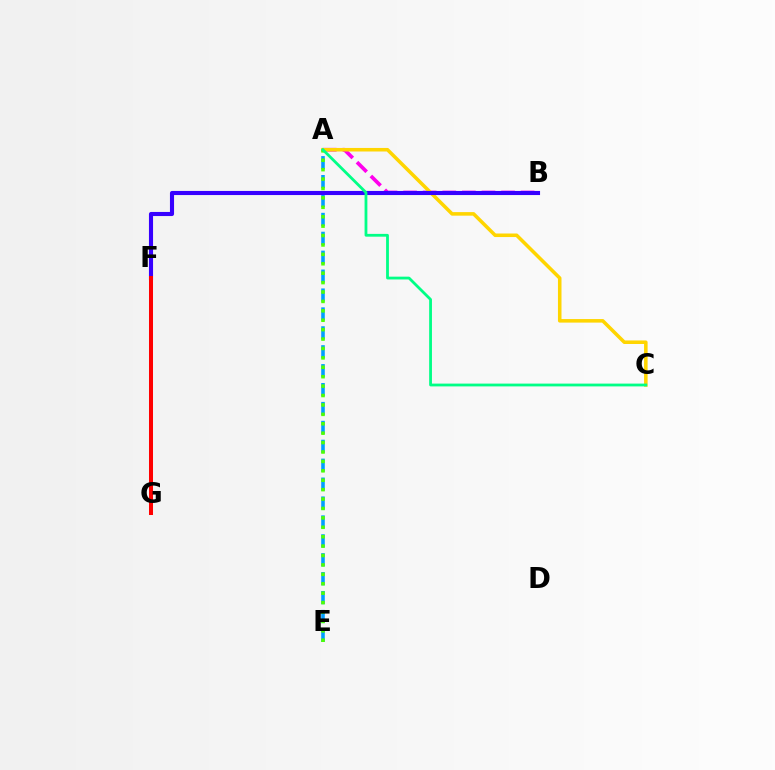{('A', 'B'): [{'color': '#ff00ed', 'line_style': 'dashed', 'thickness': 2.66}], ('A', 'E'): [{'color': '#009eff', 'line_style': 'dashed', 'thickness': 2.57}, {'color': '#4fff00', 'line_style': 'dotted', 'thickness': 2.56}], ('A', 'C'): [{'color': '#ffd500', 'line_style': 'solid', 'thickness': 2.55}, {'color': '#00ff86', 'line_style': 'solid', 'thickness': 2.01}], ('B', 'F'): [{'color': '#3700ff', 'line_style': 'solid', 'thickness': 2.95}], ('F', 'G'): [{'color': '#ff0000', 'line_style': 'solid', 'thickness': 2.89}]}